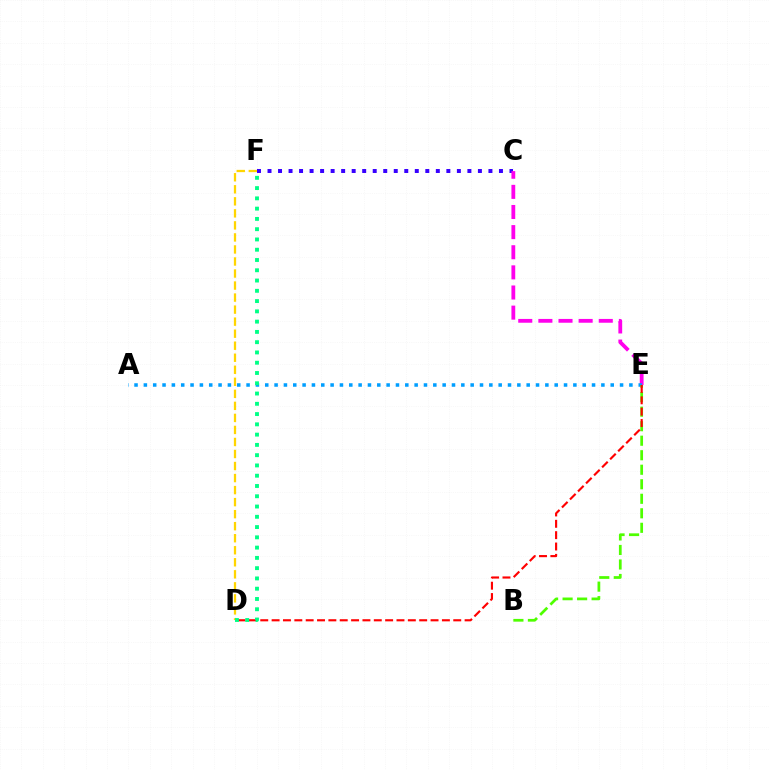{('C', 'F'): [{'color': '#3700ff', 'line_style': 'dotted', 'thickness': 2.86}], ('C', 'E'): [{'color': '#ff00ed', 'line_style': 'dashed', 'thickness': 2.73}], ('A', 'E'): [{'color': '#009eff', 'line_style': 'dotted', 'thickness': 2.54}], ('B', 'E'): [{'color': '#4fff00', 'line_style': 'dashed', 'thickness': 1.97}], ('D', 'E'): [{'color': '#ff0000', 'line_style': 'dashed', 'thickness': 1.54}], ('D', 'F'): [{'color': '#ffd500', 'line_style': 'dashed', 'thickness': 1.63}, {'color': '#00ff86', 'line_style': 'dotted', 'thickness': 2.79}]}